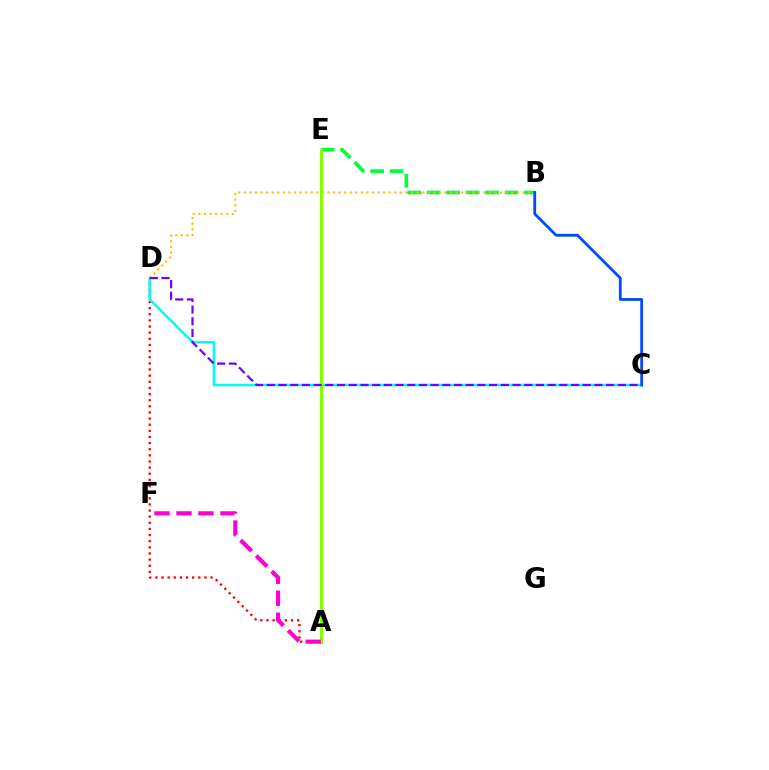{('B', 'E'): [{'color': '#00ff39', 'line_style': 'dashed', 'thickness': 2.64}], ('A', 'D'): [{'color': '#ff0000', 'line_style': 'dotted', 'thickness': 1.67}], ('C', 'D'): [{'color': '#00fff6', 'line_style': 'solid', 'thickness': 1.81}, {'color': '#7200ff', 'line_style': 'dashed', 'thickness': 1.59}], ('B', 'D'): [{'color': '#ffbd00', 'line_style': 'dotted', 'thickness': 1.51}], ('A', 'E'): [{'color': '#84ff00', 'line_style': 'solid', 'thickness': 2.21}], ('B', 'C'): [{'color': '#004bff', 'line_style': 'solid', 'thickness': 2.02}], ('A', 'F'): [{'color': '#ff00cf', 'line_style': 'dashed', 'thickness': 2.99}]}